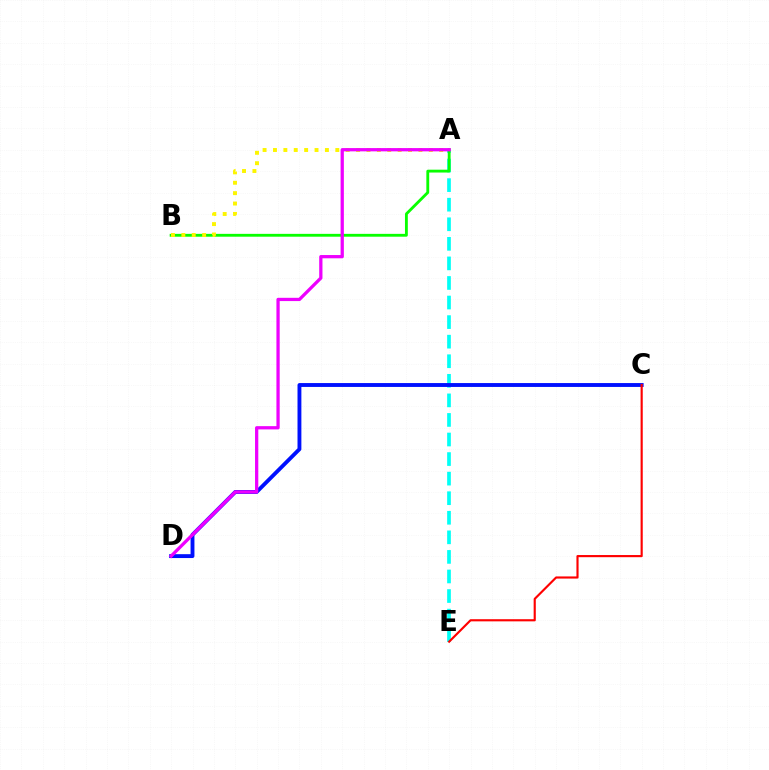{('A', 'E'): [{'color': '#00fff6', 'line_style': 'dashed', 'thickness': 2.66}], ('C', 'D'): [{'color': '#0010ff', 'line_style': 'solid', 'thickness': 2.79}], ('C', 'E'): [{'color': '#ff0000', 'line_style': 'solid', 'thickness': 1.55}], ('A', 'B'): [{'color': '#08ff00', 'line_style': 'solid', 'thickness': 2.05}, {'color': '#fcf500', 'line_style': 'dotted', 'thickness': 2.82}], ('A', 'D'): [{'color': '#ee00ff', 'line_style': 'solid', 'thickness': 2.35}]}